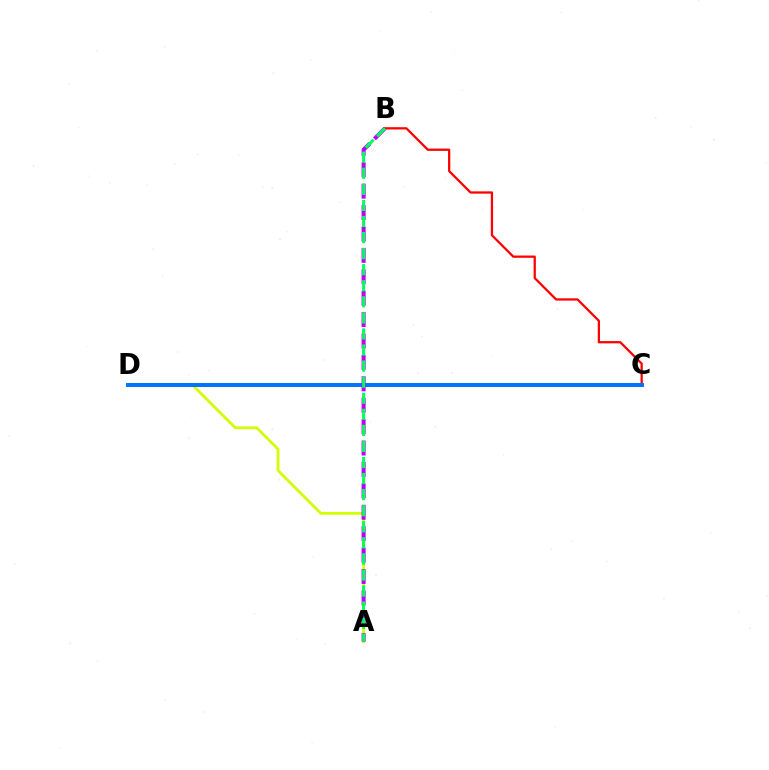{('B', 'C'): [{'color': '#ff0000', 'line_style': 'solid', 'thickness': 1.63}], ('A', 'D'): [{'color': '#d1ff00', 'line_style': 'solid', 'thickness': 1.99}], ('C', 'D'): [{'color': '#0074ff', 'line_style': 'solid', 'thickness': 2.86}], ('A', 'B'): [{'color': '#b900ff', 'line_style': 'dashed', 'thickness': 2.91}, {'color': '#00ff5c', 'line_style': 'dashed', 'thickness': 2.18}]}